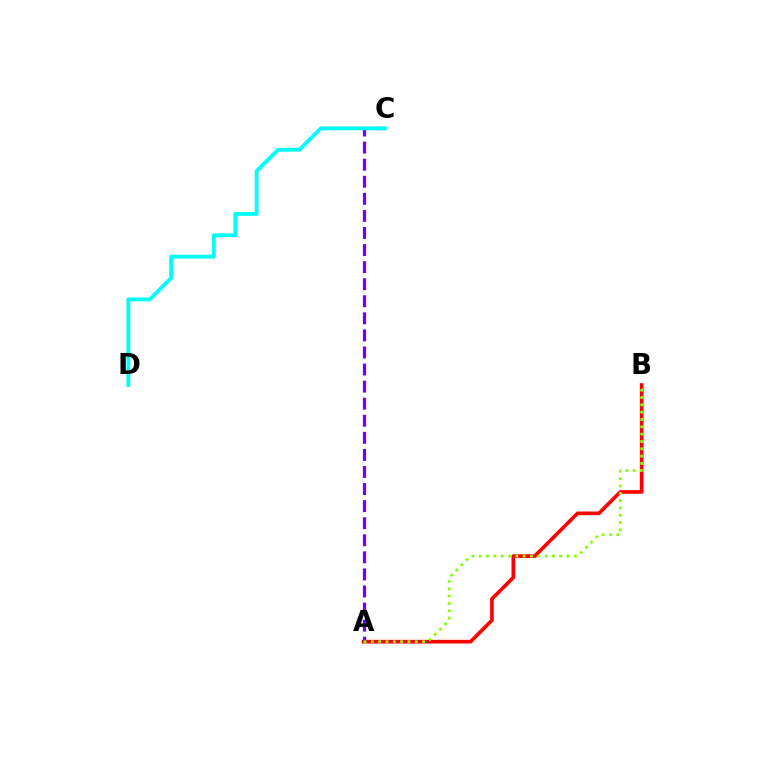{('A', 'B'): [{'color': '#ff0000', 'line_style': 'solid', 'thickness': 2.64}, {'color': '#84ff00', 'line_style': 'dotted', 'thickness': 1.99}], ('A', 'C'): [{'color': '#7200ff', 'line_style': 'dashed', 'thickness': 2.32}], ('C', 'D'): [{'color': '#00fff6', 'line_style': 'solid', 'thickness': 2.77}]}